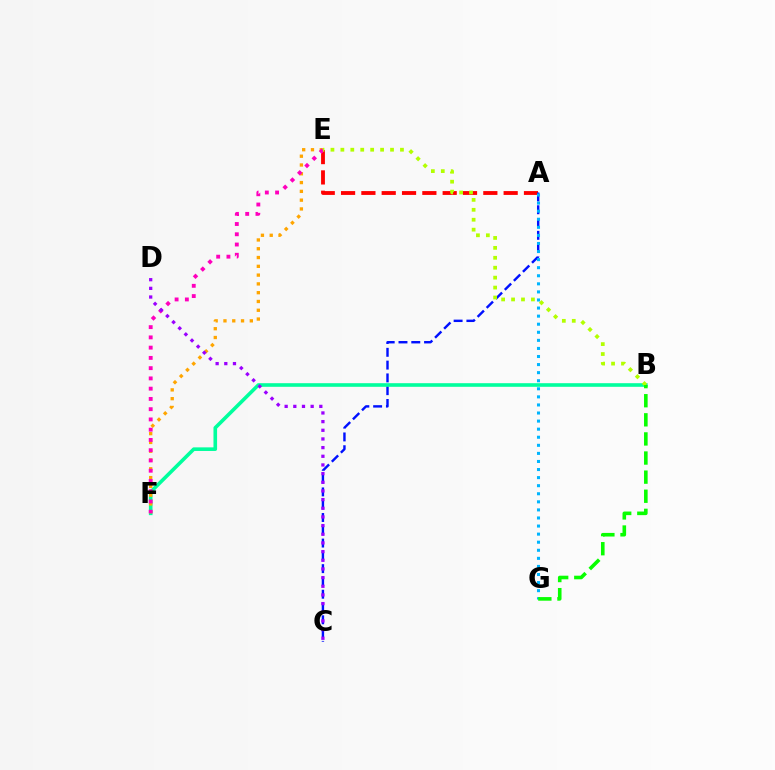{('A', 'E'): [{'color': '#ff0000', 'line_style': 'dashed', 'thickness': 2.76}], ('A', 'C'): [{'color': '#0010ff', 'line_style': 'dashed', 'thickness': 1.74}], ('B', 'F'): [{'color': '#00ff9d', 'line_style': 'solid', 'thickness': 2.6}], ('E', 'F'): [{'color': '#ffa500', 'line_style': 'dotted', 'thickness': 2.39}, {'color': '#ff00bd', 'line_style': 'dotted', 'thickness': 2.79}], ('A', 'G'): [{'color': '#00b5ff', 'line_style': 'dotted', 'thickness': 2.19}], ('B', 'E'): [{'color': '#b3ff00', 'line_style': 'dotted', 'thickness': 2.7}], ('B', 'G'): [{'color': '#08ff00', 'line_style': 'dashed', 'thickness': 2.6}], ('C', 'D'): [{'color': '#9b00ff', 'line_style': 'dotted', 'thickness': 2.35}]}